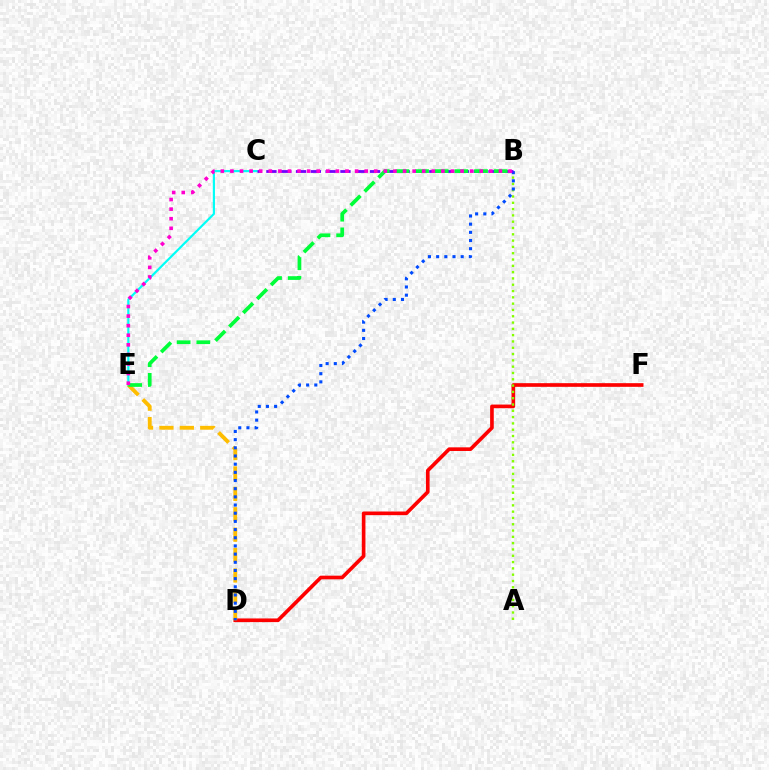{('D', 'F'): [{'color': '#ff0000', 'line_style': 'solid', 'thickness': 2.63}], ('C', 'E'): [{'color': '#00fff6', 'line_style': 'solid', 'thickness': 1.57}], ('D', 'E'): [{'color': '#ffbd00', 'line_style': 'dashed', 'thickness': 2.77}], ('A', 'B'): [{'color': '#84ff00', 'line_style': 'dotted', 'thickness': 1.71}], ('B', 'D'): [{'color': '#004bff', 'line_style': 'dotted', 'thickness': 2.22}], ('B', 'C'): [{'color': '#7200ff', 'line_style': 'dashed', 'thickness': 2.01}], ('B', 'E'): [{'color': '#00ff39', 'line_style': 'dashed', 'thickness': 2.67}, {'color': '#ff00cf', 'line_style': 'dotted', 'thickness': 2.61}]}